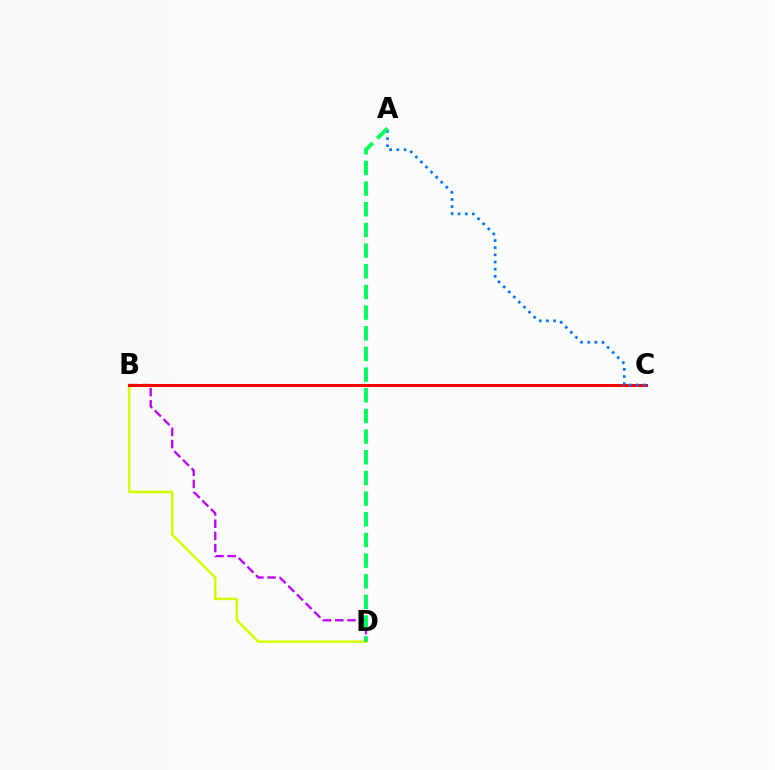{('B', 'D'): [{'color': '#d1ff00', 'line_style': 'solid', 'thickness': 1.82}, {'color': '#b900ff', 'line_style': 'dashed', 'thickness': 1.66}], ('B', 'C'): [{'color': '#ff0000', 'line_style': 'solid', 'thickness': 2.18}], ('A', 'C'): [{'color': '#0074ff', 'line_style': 'dotted', 'thickness': 1.95}], ('A', 'D'): [{'color': '#00ff5c', 'line_style': 'dashed', 'thickness': 2.81}]}